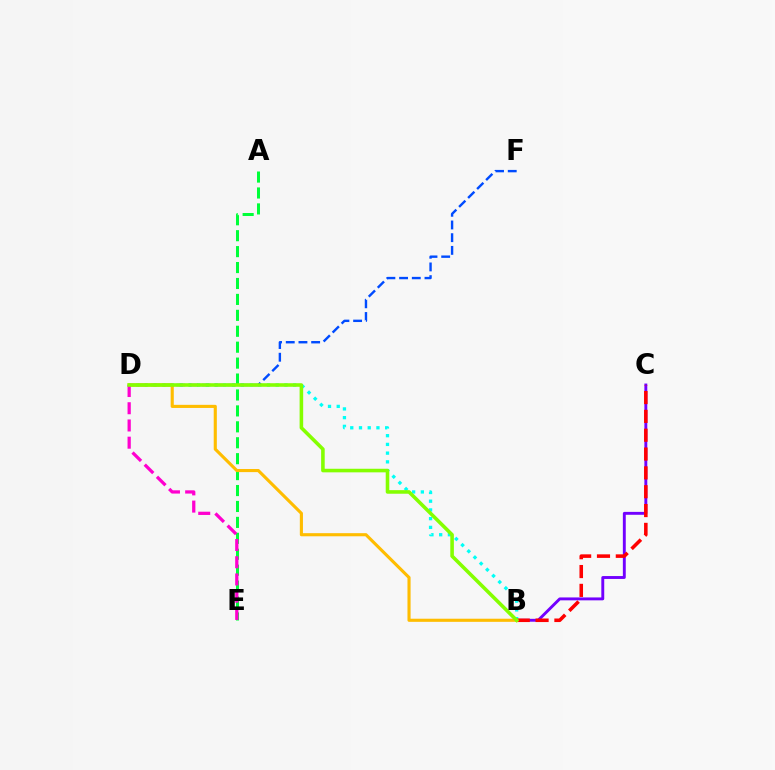{('B', 'C'): [{'color': '#7200ff', 'line_style': 'solid', 'thickness': 2.09}, {'color': '#ff0000', 'line_style': 'dashed', 'thickness': 2.56}], ('B', 'D'): [{'color': '#00fff6', 'line_style': 'dotted', 'thickness': 2.37}, {'color': '#ffbd00', 'line_style': 'solid', 'thickness': 2.24}, {'color': '#84ff00', 'line_style': 'solid', 'thickness': 2.58}], ('A', 'E'): [{'color': '#00ff39', 'line_style': 'dashed', 'thickness': 2.16}], ('D', 'F'): [{'color': '#004bff', 'line_style': 'dashed', 'thickness': 1.72}], ('D', 'E'): [{'color': '#ff00cf', 'line_style': 'dashed', 'thickness': 2.34}]}